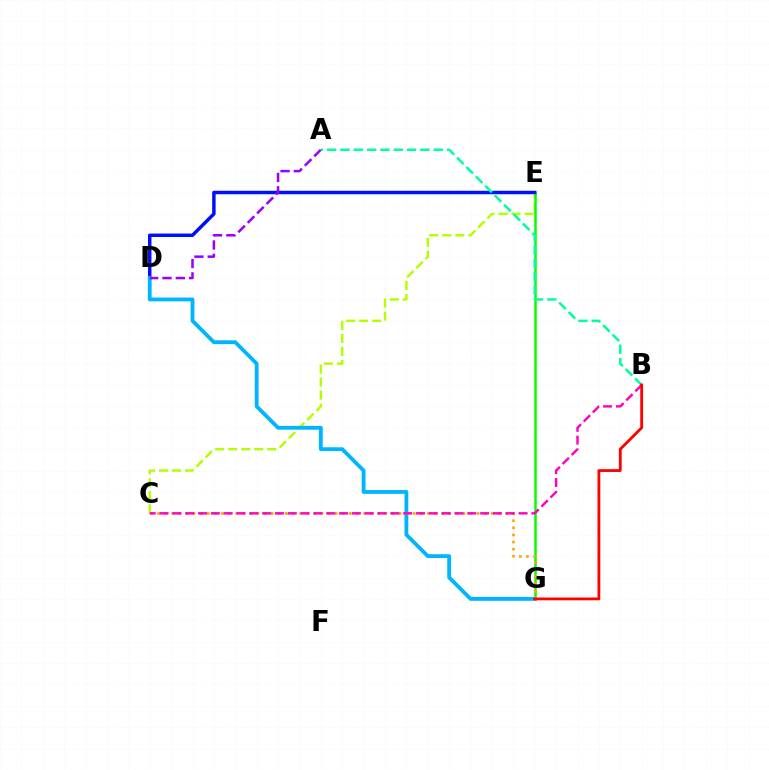{('C', 'E'): [{'color': '#b3ff00', 'line_style': 'dashed', 'thickness': 1.77}], ('E', 'G'): [{'color': '#08ff00', 'line_style': 'solid', 'thickness': 1.82}], ('D', 'E'): [{'color': '#0010ff', 'line_style': 'solid', 'thickness': 2.49}], ('D', 'G'): [{'color': '#00b5ff', 'line_style': 'solid', 'thickness': 2.75}], ('C', 'G'): [{'color': '#ffa500', 'line_style': 'dotted', 'thickness': 1.93}], ('A', 'D'): [{'color': '#9b00ff', 'line_style': 'dashed', 'thickness': 1.81}], ('A', 'B'): [{'color': '#00ff9d', 'line_style': 'dashed', 'thickness': 1.81}], ('B', 'C'): [{'color': '#ff00bd', 'line_style': 'dashed', 'thickness': 1.74}], ('B', 'G'): [{'color': '#ff0000', 'line_style': 'solid', 'thickness': 2.02}]}